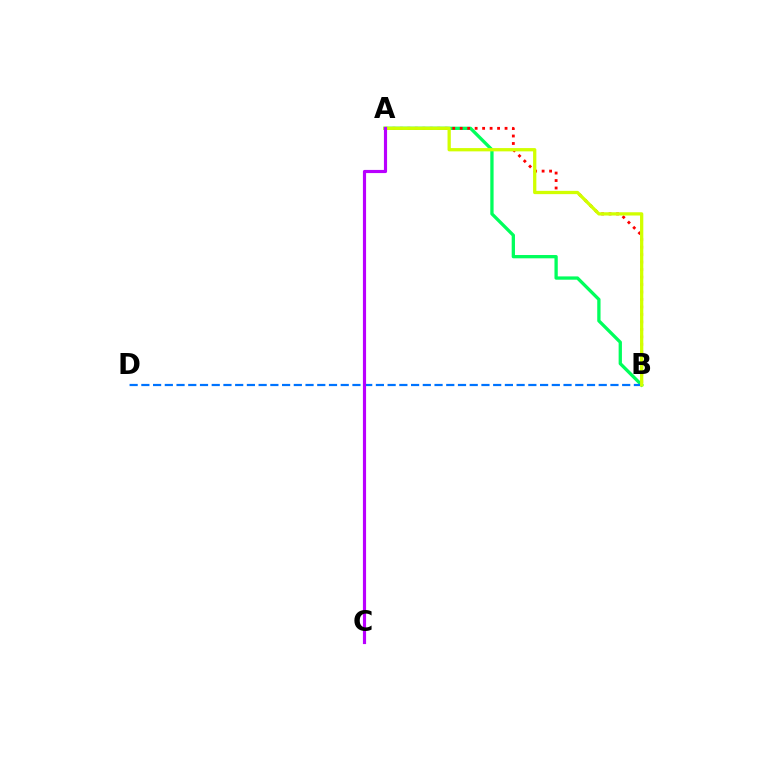{('A', 'B'): [{'color': '#00ff5c', 'line_style': 'solid', 'thickness': 2.37}, {'color': '#ff0000', 'line_style': 'dotted', 'thickness': 2.03}, {'color': '#d1ff00', 'line_style': 'solid', 'thickness': 2.36}], ('B', 'D'): [{'color': '#0074ff', 'line_style': 'dashed', 'thickness': 1.59}], ('A', 'C'): [{'color': '#b900ff', 'line_style': 'solid', 'thickness': 2.27}]}